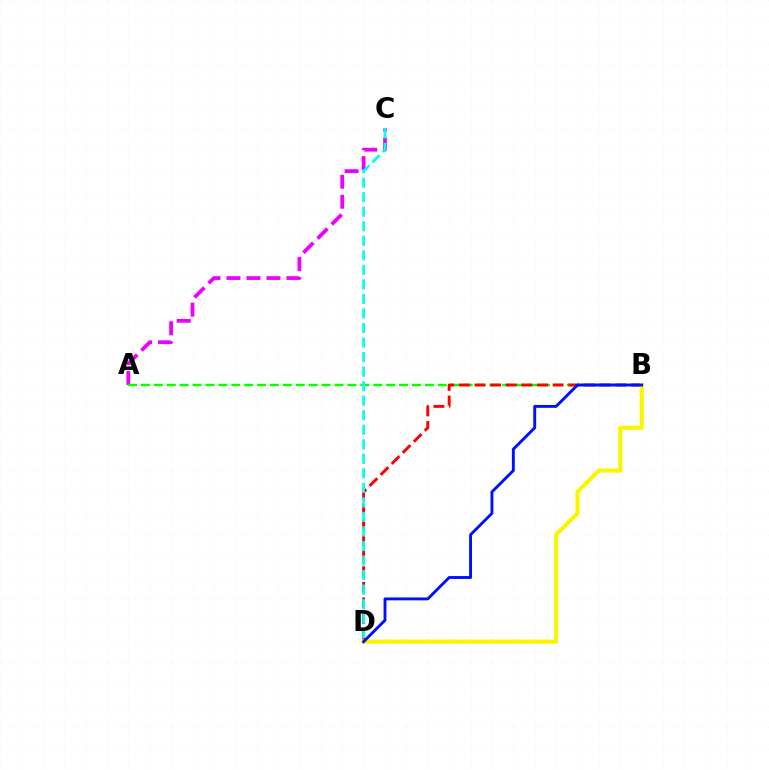{('A', 'C'): [{'color': '#ee00ff', 'line_style': 'dashed', 'thickness': 2.72}], ('A', 'B'): [{'color': '#08ff00', 'line_style': 'dashed', 'thickness': 1.75}], ('B', 'D'): [{'color': '#ff0000', 'line_style': 'dashed', 'thickness': 2.12}, {'color': '#fcf500', 'line_style': 'solid', 'thickness': 2.99}, {'color': '#0010ff', 'line_style': 'solid', 'thickness': 2.09}], ('C', 'D'): [{'color': '#00fff6', 'line_style': 'dashed', 'thickness': 1.97}]}